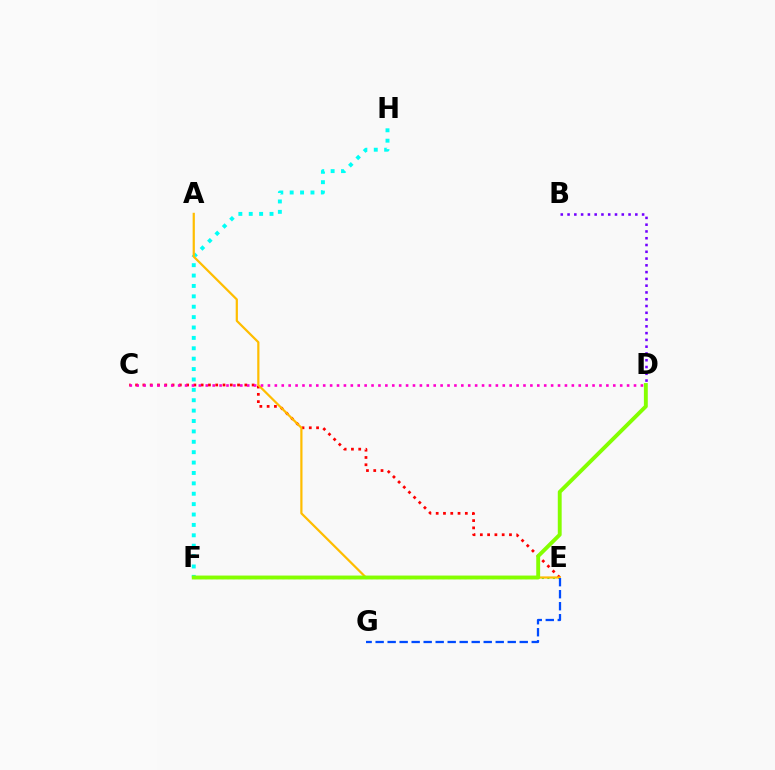{('E', 'F'): [{'color': '#00ff39', 'line_style': 'dotted', 'thickness': 1.5}], ('F', 'H'): [{'color': '#00fff6', 'line_style': 'dotted', 'thickness': 2.82}], ('C', 'E'): [{'color': '#ff0000', 'line_style': 'dotted', 'thickness': 1.98}], ('B', 'D'): [{'color': '#7200ff', 'line_style': 'dotted', 'thickness': 1.84}], ('A', 'E'): [{'color': '#ffbd00', 'line_style': 'solid', 'thickness': 1.6}], ('E', 'G'): [{'color': '#004bff', 'line_style': 'dashed', 'thickness': 1.63}], ('D', 'F'): [{'color': '#84ff00', 'line_style': 'solid', 'thickness': 2.8}], ('C', 'D'): [{'color': '#ff00cf', 'line_style': 'dotted', 'thickness': 1.88}]}